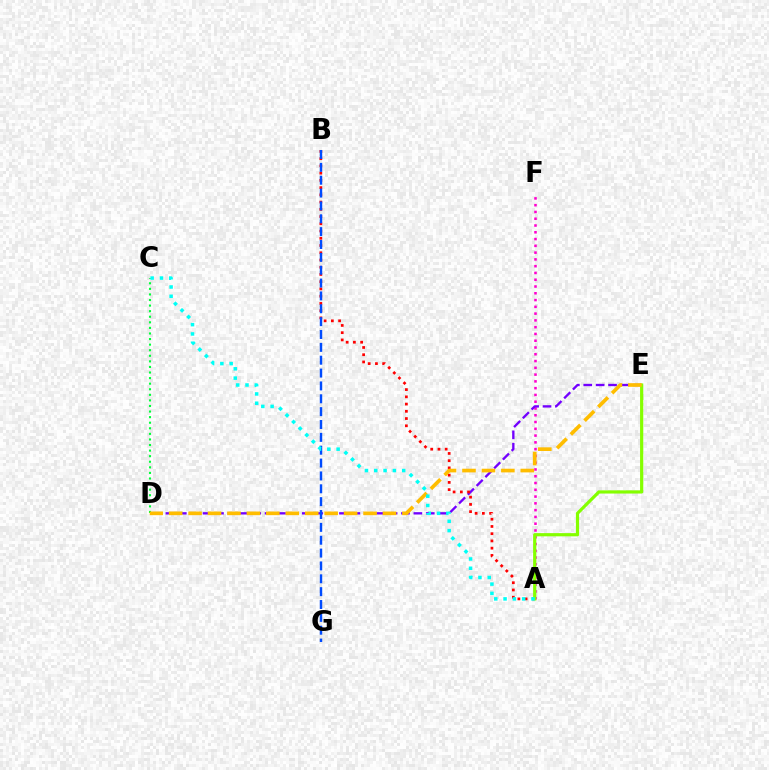{('C', 'D'): [{'color': '#00ff39', 'line_style': 'dotted', 'thickness': 1.52}], ('A', 'F'): [{'color': '#ff00cf', 'line_style': 'dotted', 'thickness': 1.84}], ('D', 'E'): [{'color': '#7200ff', 'line_style': 'dashed', 'thickness': 1.68}, {'color': '#ffbd00', 'line_style': 'dashed', 'thickness': 2.64}], ('A', 'B'): [{'color': '#ff0000', 'line_style': 'dotted', 'thickness': 1.97}], ('A', 'E'): [{'color': '#84ff00', 'line_style': 'solid', 'thickness': 2.3}], ('B', 'G'): [{'color': '#004bff', 'line_style': 'dashed', 'thickness': 1.75}], ('A', 'C'): [{'color': '#00fff6', 'line_style': 'dotted', 'thickness': 2.53}]}